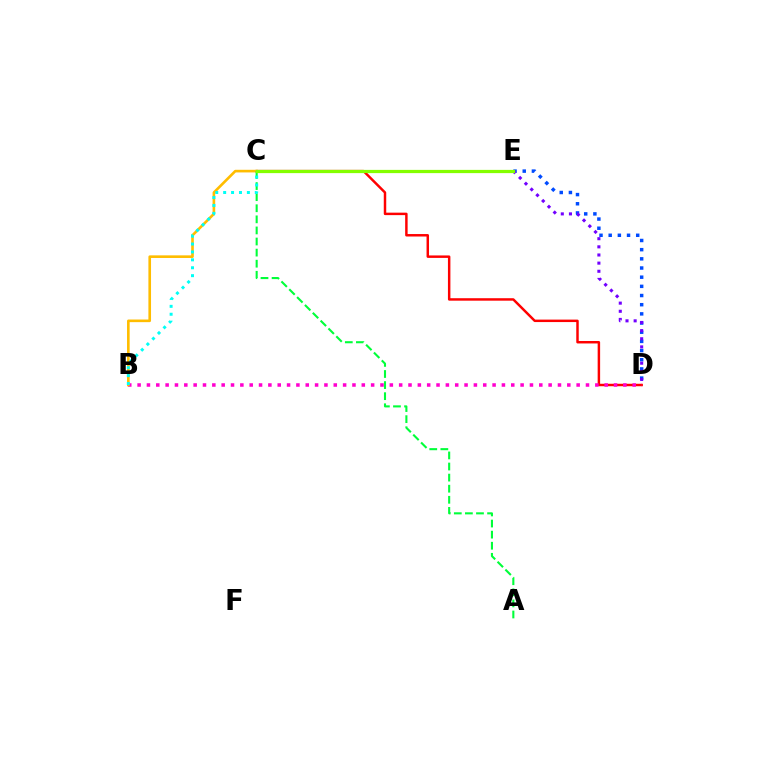{('C', 'D'): [{'color': '#ff0000', 'line_style': 'solid', 'thickness': 1.78}], ('D', 'E'): [{'color': '#004bff', 'line_style': 'dotted', 'thickness': 2.49}, {'color': '#7200ff', 'line_style': 'dotted', 'thickness': 2.21}], ('B', 'D'): [{'color': '#ff00cf', 'line_style': 'dotted', 'thickness': 2.54}], ('B', 'C'): [{'color': '#ffbd00', 'line_style': 'solid', 'thickness': 1.89}, {'color': '#00fff6', 'line_style': 'dotted', 'thickness': 2.15}], ('A', 'C'): [{'color': '#00ff39', 'line_style': 'dashed', 'thickness': 1.51}], ('C', 'E'): [{'color': '#84ff00', 'line_style': 'solid', 'thickness': 2.33}]}